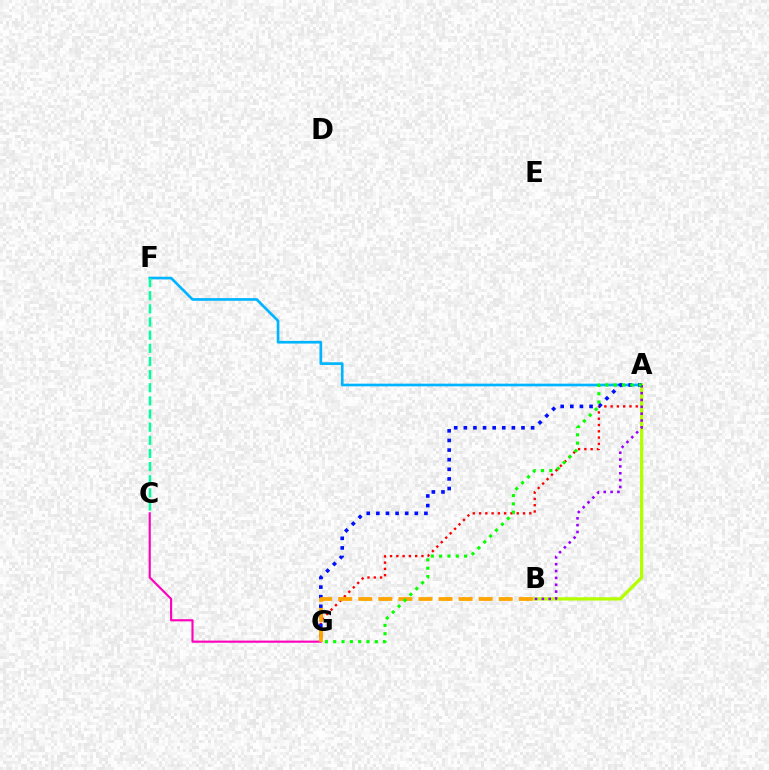{('A', 'F'): [{'color': '#00b5ff', 'line_style': 'solid', 'thickness': 1.93}], ('A', 'G'): [{'color': '#ff0000', 'line_style': 'dotted', 'thickness': 1.71}, {'color': '#0010ff', 'line_style': 'dotted', 'thickness': 2.61}, {'color': '#08ff00', 'line_style': 'dotted', 'thickness': 2.26}], ('C', 'G'): [{'color': '#ff00bd', 'line_style': 'solid', 'thickness': 1.54}], ('A', 'B'): [{'color': '#b3ff00', 'line_style': 'solid', 'thickness': 2.36}, {'color': '#9b00ff', 'line_style': 'dotted', 'thickness': 1.86}], ('B', 'G'): [{'color': '#ffa500', 'line_style': 'dashed', 'thickness': 2.73}], ('C', 'F'): [{'color': '#00ff9d', 'line_style': 'dashed', 'thickness': 1.79}]}